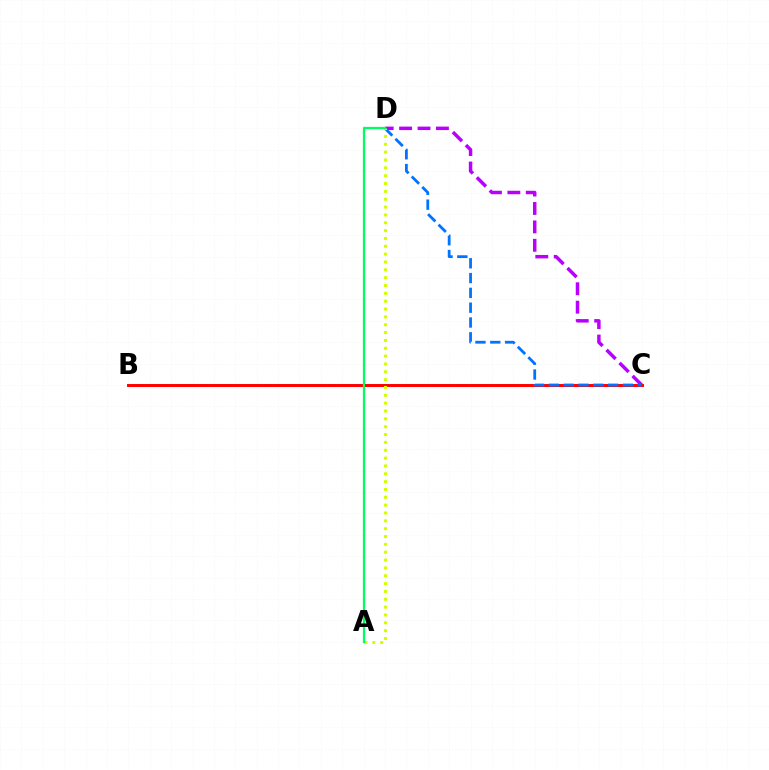{('C', 'D'): [{'color': '#b900ff', 'line_style': 'dashed', 'thickness': 2.5}, {'color': '#0074ff', 'line_style': 'dashed', 'thickness': 2.01}], ('B', 'C'): [{'color': '#ff0000', 'line_style': 'solid', 'thickness': 2.12}], ('A', 'D'): [{'color': '#d1ff00', 'line_style': 'dotted', 'thickness': 2.13}, {'color': '#00ff5c', 'line_style': 'solid', 'thickness': 1.64}]}